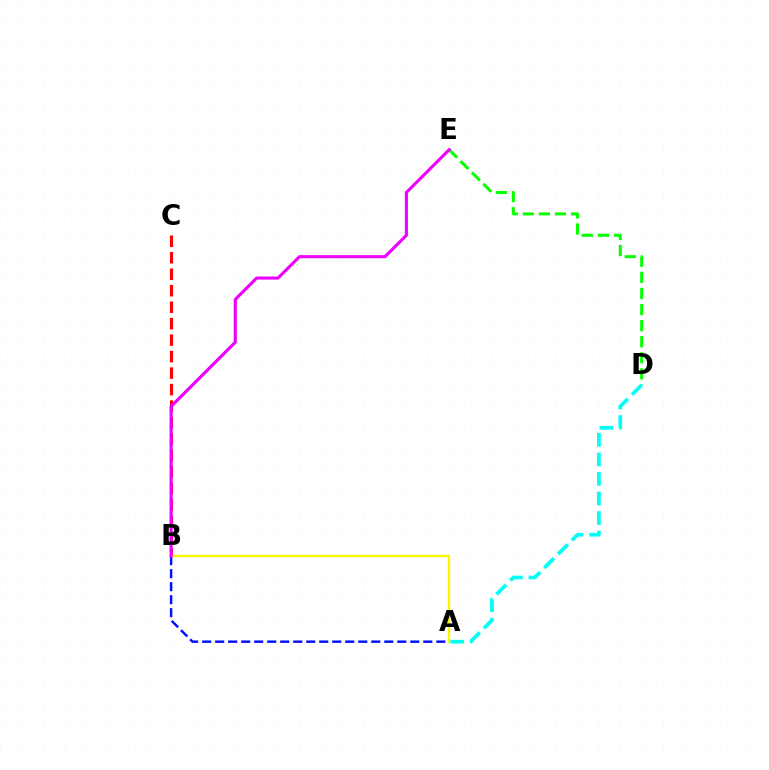{('B', 'C'): [{'color': '#ff0000', 'line_style': 'dashed', 'thickness': 2.24}], ('D', 'E'): [{'color': '#08ff00', 'line_style': 'dashed', 'thickness': 2.18}], ('A', 'B'): [{'color': '#0010ff', 'line_style': 'dashed', 'thickness': 1.77}, {'color': '#fcf500', 'line_style': 'solid', 'thickness': 1.66}], ('A', 'D'): [{'color': '#00fff6', 'line_style': 'dashed', 'thickness': 2.66}], ('B', 'E'): [{'color': '#ee00ff', 'line_style': 'solid', 'thickness': 2.22}]}